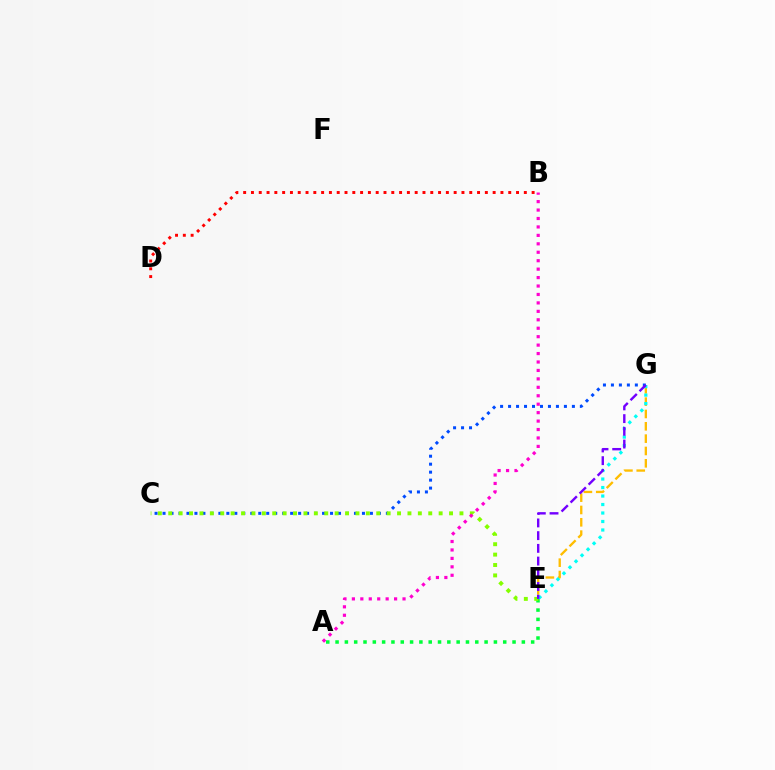{('E', 'G'): [{'color': '#ffbd00', 'line_style': 'dashed', 'thickness': 1.68}, {'color': '#00fff6', 'line_style': 'dotted', 'thickness': 2.31}, {'color': '#7200ff', 'line_style': 'dashed', 'thickness': 1.73}], ('B', 'D'): [{'color': '#ff0000', 'line_style': 'dotted', 'thickness': 2.12}], ('A', 'E'): [{'color': '#00ff39', 'line_style': 'dotted', 'thickness': 2.53}], ('C', 'G'): [{'color': '#004bff', 'line_style': 'dotted', 'thickness': 2.17}], ('C', 'E'): [{'color': '#84ff00', 'line_style': 'dotted', 'thickness': 2.83}], ('A', 'B'): [{'color': '#ff00cf', 'line_style': 'dotted', 'thickness': 2.29}]}